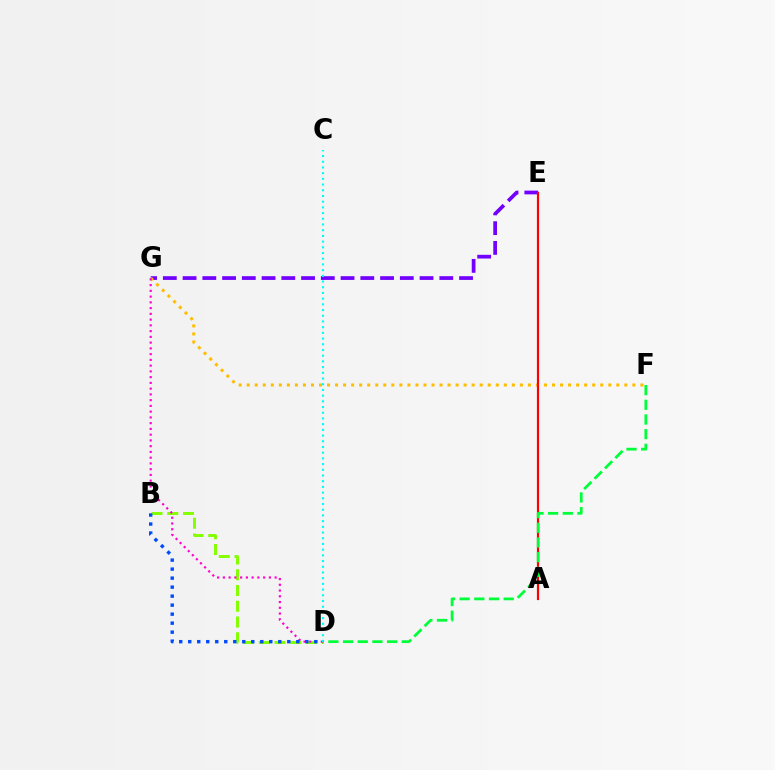{('E', 'G'): [{'color': '#7200ff', 'line_style': 'dashed', 'thickness': 2.68}], ('F', 'G'): [{'color': '#ffbd00', 'line_style': 'dotted', 'thickness': 2.18}], ('B', 'D'): [{'color': '#84ff00', 'line_style': 'dashed', 'thickness': 2.14}, {'color': '#004bff', 'line_style': 'dotted', 'thickness': 2.45}], ('D', 'G'): [{'color': '#ff00cf', 'line_style': 'dotted', 'thickness': 1.56}], ('A', 'E'): [{'color': '#ff0000', 'line_style': 'solid', 'thickness': 1.57}], ('C', 'D'): [{'color': '#00fff6', 'line_style': 'dotted', 'thickness': 1.55}], ('D', 'F'): [{'color': '#00ff39', 'line_style': 'dashed', 'thickness': 1.99}]}